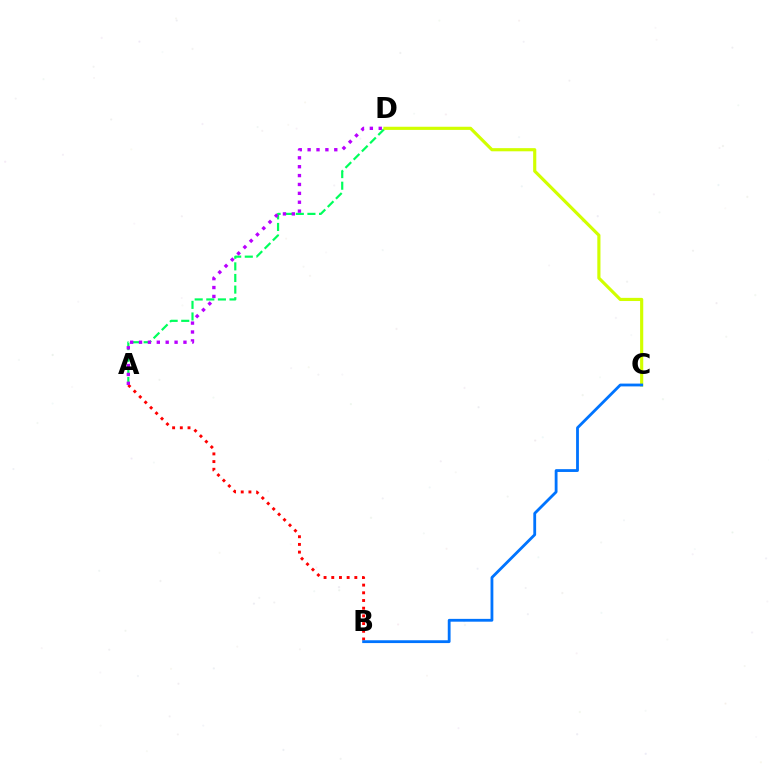{('A', 'D'): [{'color': '#00ff5c', 'line_style': 'dashed', 'thickness': 1.58}, {'color': '#b900ff', 'line_style': 'dotted', 'thickness': 2.41}], ('A', 'B'): [{'color': '#ff0000', 'line_style': 'dotted', 'thickness': 2.09}], ('C', 'D'): [{'color': '#d1ff00', 'line_style': 'solid', 'thickness': 2.27}], ('B', 'C'): [{'color': '#0074ff', 'line_style': 'solid', 'thickness': 2.03}]}